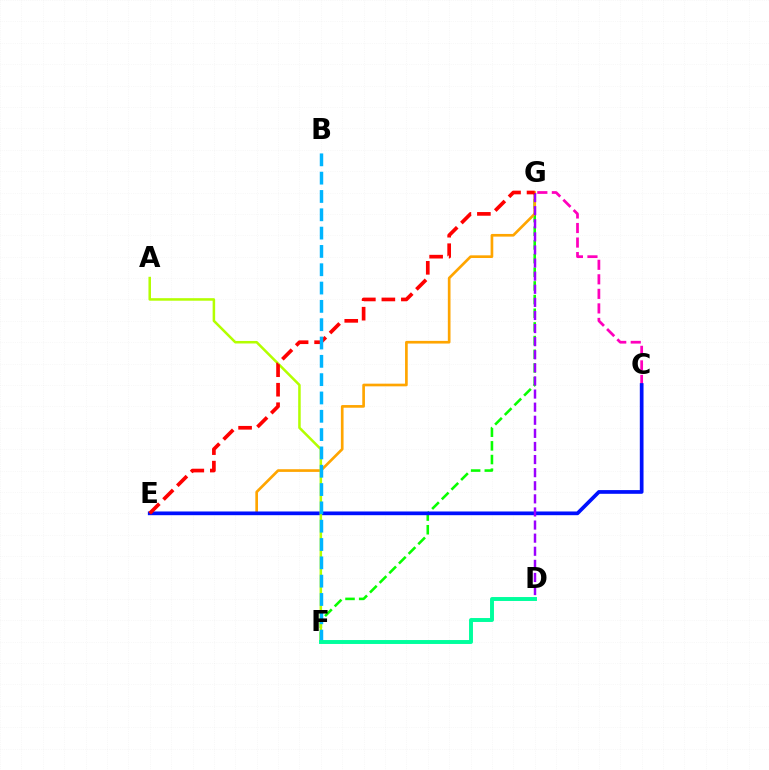{('C', 'G'): [{'color': '#ff00bd', 'line_style': 'dashed', 'thickness': 1.98}], ('F', 'G'): [{'color': '#08ff00', 'line_style': 'dashed', 'thickness': 1.86}], ('E', 'G'): [{'color': '#ffa500', 'line_style': 'solid', 'thickness': 1.93}, {'color': '#ff0000', 'line_style': 'dashed', 'thickness': 2.65}], ('C', 'E'): [{'color': '#0010ff', 'line_style': 'solid', 'thickness': 2.67}], ('A', 'F'): [{'color': '#b3ff00', 'line_style': 'solid', 'thickness': 1.82}], ('D', 'G'): [{'color': '#9b00ff', 'line_style': 'dashed', 'thickness': 1.78}], ('B', 'F'): [{'color': '#00b5ff', 'line_style': 'dashed', 'thickness': 2.49}], ('D', 'F'): [{'color': '#00ff9d', 'line_style': 'solid', 'thickness': 2.83}]}